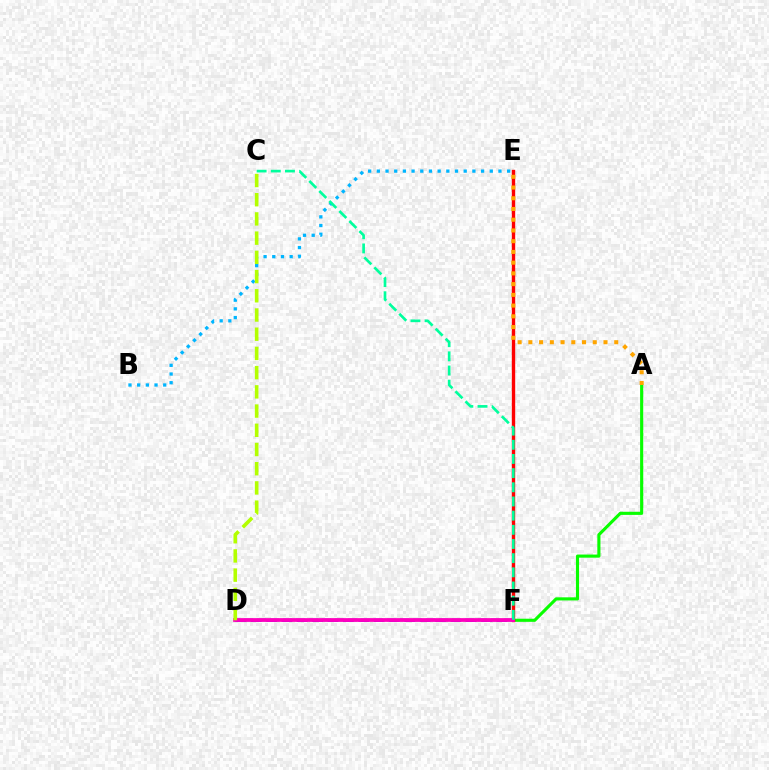{('A', 'F'): [{'color': '#08ff00', 'line_style': 'solid', 'thickness': 2.25}], ('E', 'F'): [{'color': '#ff0000', 'line_style': 'solid', 'thickness': 2.43}], ('B', 'E'): [{'color': '#00b5ff', 'line_style': 'dotted', 'thickness': 2.36}], ('D', 'F'): [{'color': '#9b00ff', 'line_style': 'dashed', 'thickness': 2.09}, {'color': '#0010ff', 'line_style': 'dashed', 'thickness': 1.77}, {'color': '#ff00bd', 'line_style': 'solid', 'thickness': 2.7}], ('A', 'E'): [{'color': '#ffa500', 'line_style': 'dotted', 'thickness': 2.92}], ('C', 'D'): [{'color': '#b3ff00', 'line_style': 'dashed', 'thickness': 2.61}], ('C', 'F'): [{'color': '#00ff9d', 'line_style': 'dashed', 'thickness': 1.93}]}